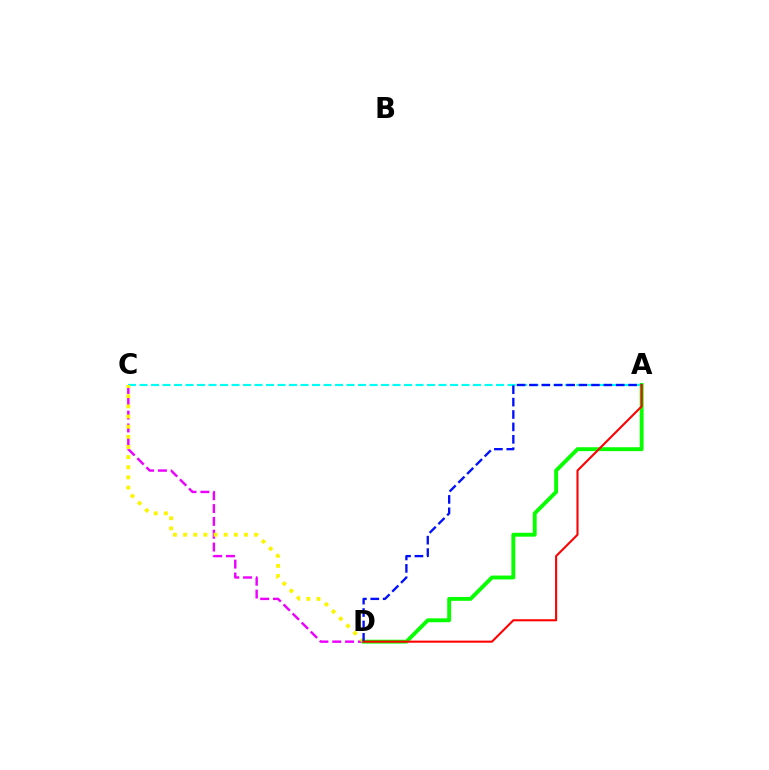{('C', 'D'): [{'color': '#ee00ff', 'line_style': 'dashed', 'thickness': 1.74}, {'color': '#fcf500', 'line_style': 'dotted', 'thickness': 2.76}], ('A', 'C'): [{'color': '#00fff6', 'line_style': 'dashed', 'thickness': 1.56}], ('A', 'D'): [{'color': '#08ff00', 'line_style': 'solid', 'thickness': 2.79}, {'color': '#0010ff', 'line_style': 'dashed', 'thickness': 1.68}, {'color': '#ff0000', 'line_style': 'solid', 'thickness': 1.5}]}